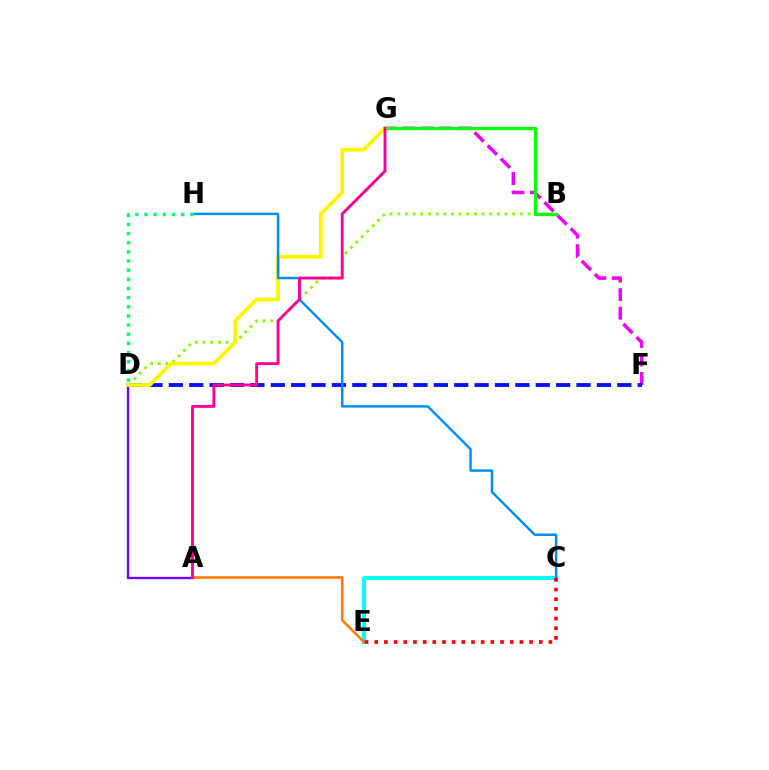{('A', 'D'): [{'color': '#7200ff', 'line_style': 'solid', 'thickness': 1.7}], ('C', 'E'): [{'color': '#00fff6', 'line_style': 'solid', 'thickness': 2.81}, {'color': '#ff0000', 'line_style': 'dotted', 'thickness': 2.63}], ('F', 'G'): [{'color': '#ee00ff', 'line_style': 'dashed', 'thickness': 2.52}], ('D', 'F'): [{'color': '#0010ff', 'line_style': 'dashed', 'thickness': 2.77}], ('B', 'D'): [{'color': '#84ff00', 'line_style': 'dotted', 'thickness': 2.08}], ('B', 'G'): [{'color': '#08ff00', 'line_style': 'solid', 'thickness': 2.38}], ('A', 'E'): [{'color': '#ff7c00', 'line_style': 'solid', 'thickness': 1.87}], ('D', 'G'): [{'color': '#fcf500', 'line_style': 'solid', 'thickness': 2.7}], ('C', 'H'): [{'color': '#008cff', 'line_style': 'solid', 'thickness': 1.76}], ('D', 'H'): [{'color': '#00ff74', 'line_style': 'dotted', 'thickness': 2.49}], ('A', 'G'): [{'color': '#ff0094', 'line_style': 'solid', 'thickness': 2.07}]}